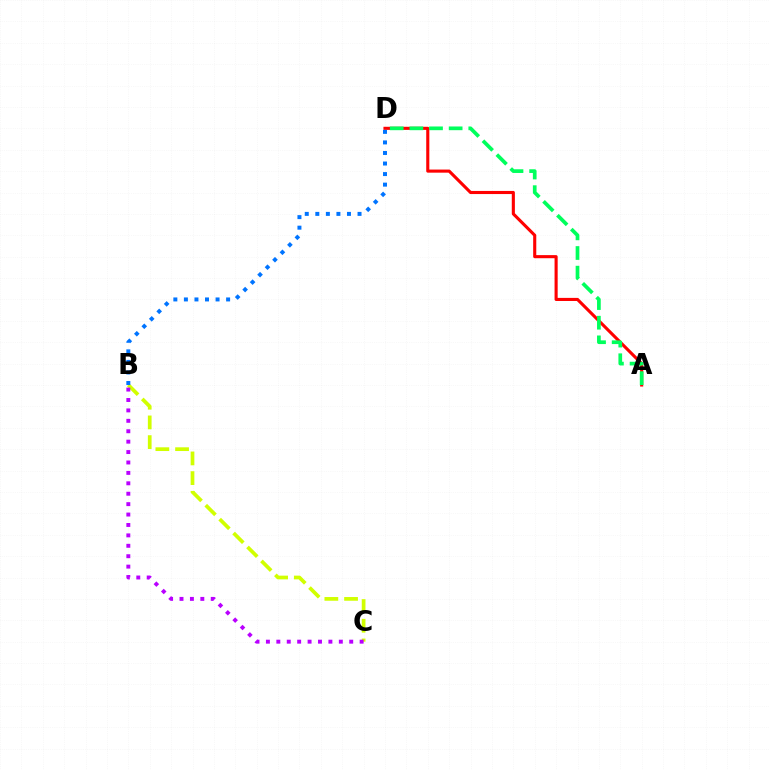{('A', 'D'): [{'color': '#ff0000', 'line_style': 'solid', 'thickness': 2.24}, {'color': '#00ff5c', 'line_style': 'dashed', 'thickness': 2.67}], ('B', 'C'): [{'color': '#d1ff00', 'line_style': 'dashed', 'thickness': 2.68}, {'color': '#b900ff', 'line_style': 'dotted', 'thickness': 2.83}], ('B', 'D'): [{'color': '#0074ff', 'line_style': 'dotted', 'thickness': 2.87}]}